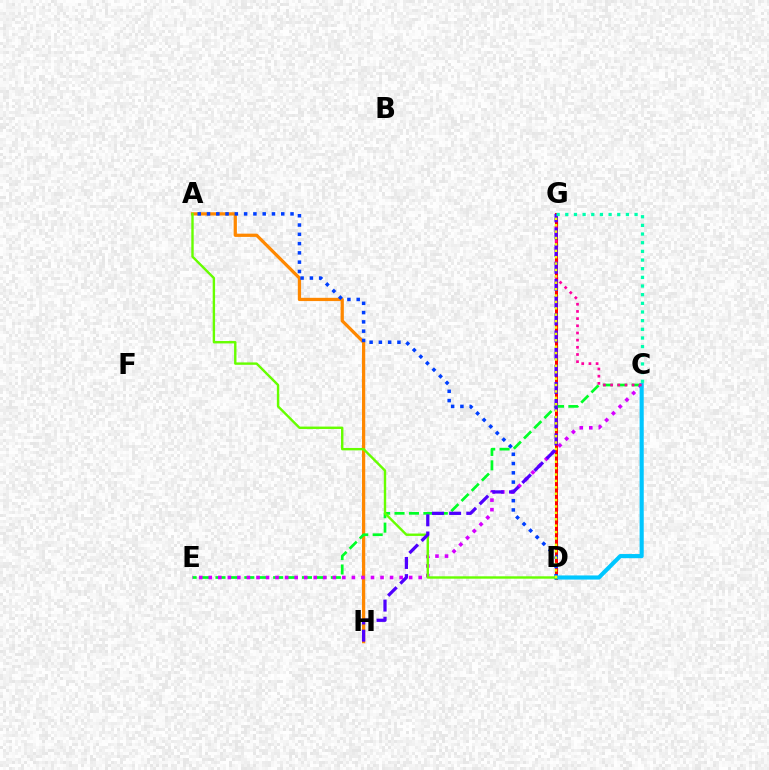{('A', 'H'): [{'color': '#ff8800', 'line_style': 'solid', 'thickness': 2.34}], ('D', 'G'): [{'color': '#ff0000', 'line_style': 'solid', 'thickness': 2.18}, {'color': '#eeff00', 'line_style': 'dotted', 'thickness': 1.74}], ('C', 'E'): [{'color': '#00ff27', 'line_style': 'dashed', 'thickness': 1.96}, {'color': '#d600ff', 'line_style': 'dotted', 'thickness': 2.59}], ('A', 'D'): [{'color': '#003fff', 'line_style': 'dotted', 'thickness': 2.52}, {'color': '#66ff00', 'line_style': 'solid', 'thickness': 1.73}], ('C', 'D'): [{'color': '#00c7ff', 'line_style': 'solid', 'thickness': 2.97}], ('C', 'G'): [{'color': '#ff00a0', 'line_style': 'dotted', 'thickness': 1.95}, {'color': '#00ffaf', 'line_style': 'dotted', 'thickness': 2.35}], ('G', 'H'): [{'color': '#4f00ff', 'line_style': 'dashed', 'thickness': 2.33}]}